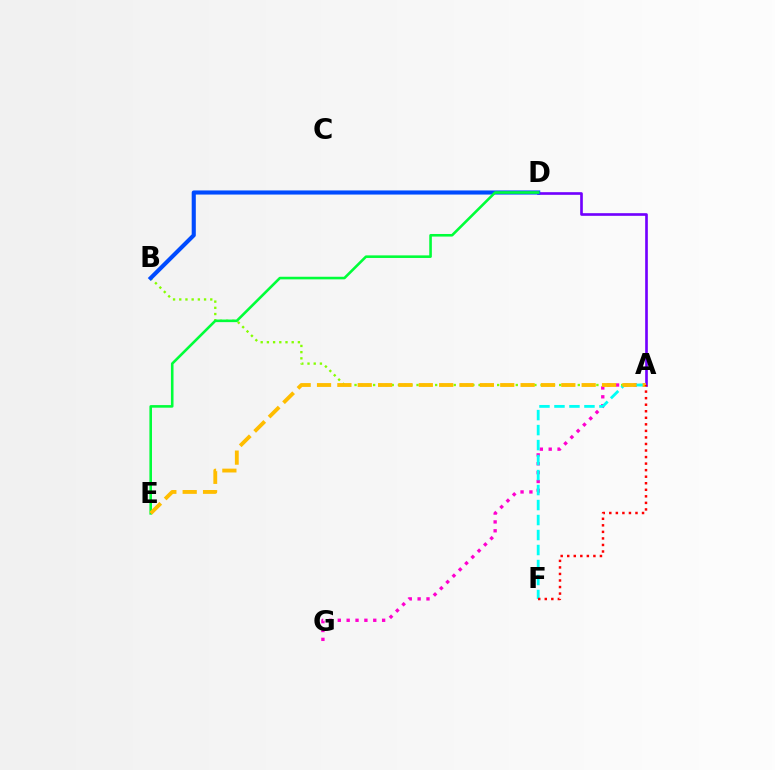{('A', 'B'): [{'color': '#84ff00', 'line_style': 'dotted', 'thickness': 1.69}], ('A', 'D'): [{'color': '#7200ff', 'line_style': 'solid', 'thickness': 1.9}], ('A', 'G'): [{'color': '#ff00cf', 'line_style': 'dotted', 'thickness': 2.41}], ('B', 'D'): [{'color': '#004bff', 'line_style': 'solid', 'thickness': 2.96}], ('A', 'F'): [{'color': '#00fff6', 'line_style': 'dashed', 'thickness': 2.04}, {'color': '#ff0000', 'line_style': 'dotted', 'thickness': 1.78}], ('D', 'E'): [{'color': '#00ff39', 'line_style': 'solid', 'thickness': 1.87}], ('A', 'E'): [{'color': '#ffbd00', 'line_style': 'dashed', 'thickness': 2.77}]}